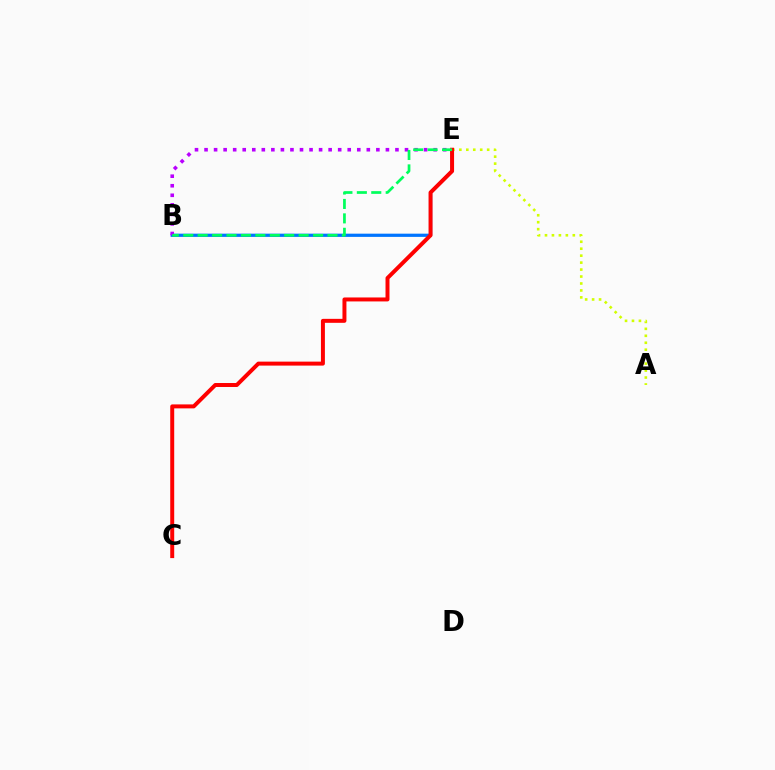{('B', 'E'): [{'color': '#0074ff', 'line_style': 'solid', 'thickness': 2.32}, {'color': '#b900ff', 'line_style': 'dotted', 'thickness': 2.59}, {'color': '#00ff5c', 'line_style': 'dashed', 'thickness': 1.96}], ('A', 'E'): [{'color': '#d1ff00', 'line_style': 'dotted', 'thickness': 1.89}], ('C', 'E'): [{'color': '#ff0000', 'line_style': 'solid', 'thickness': 2.86}]}